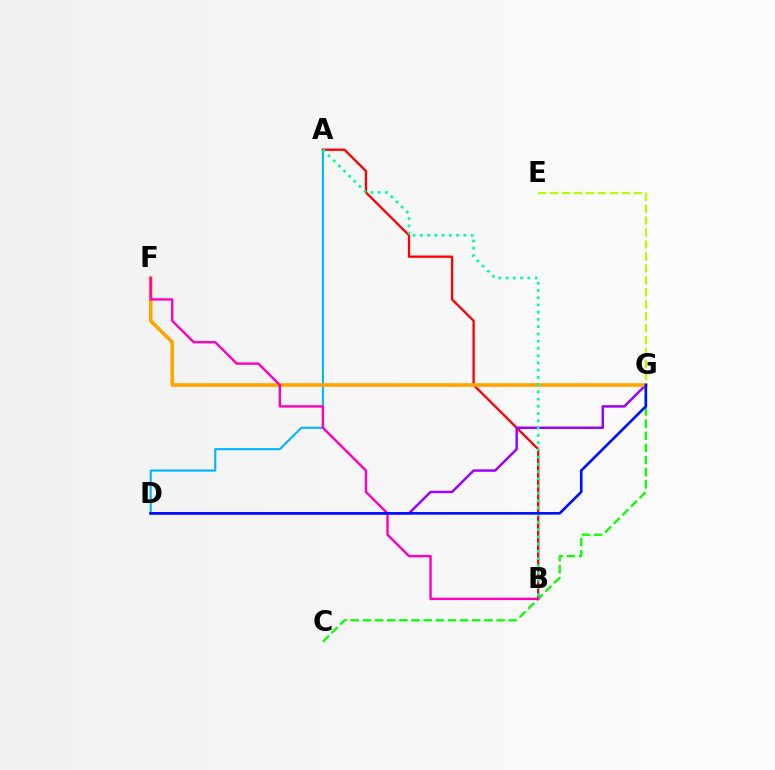{('A', 'D'): [{'color': '#00b5ff', 'line_style': 'solid', 'thickness': 1.52}], ('A', 'B'): [{'color': '#ff0000', 'line_style': 'solid', 'thickness': 1.66}, {'color': '#00ff9d', 'line_style': 'dotted', 'thickness': 1.97}], ('D', 'G'): [{'color': '#9b00ff', 'line_style': 'solid', 'thickness': 1.77}, {'color': '#0010ff', 'line_style': 'solid', 'thickness': 1.89}], ('F', 'G'): [{'color': '#ffa500', 'line_style': 'solid', 'thickness': 2.61}], ('C', 'G'): [{'color': '#08ff00', 'line_style': 'dashed', 'thickness': 1.65}], ('E', 'G'): [{'color': '#b3ff00', 'line_style': 'dashed', 'thickness': 1.62}], ('B', 'F'): [{'color': '#ff00bd', 'line_style': 'solid', 'thickness': 1.72}]}